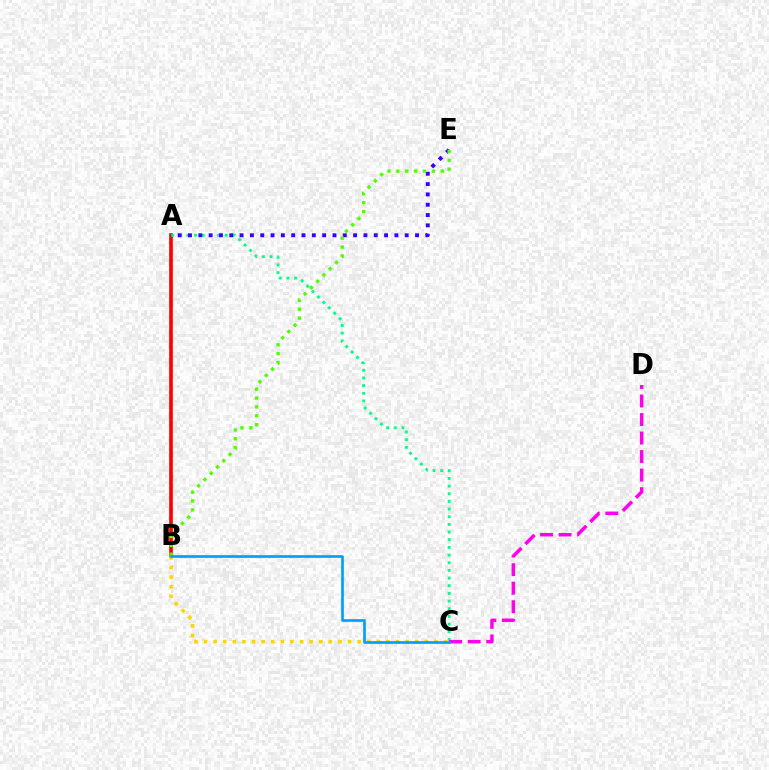{('A', 'B'): [{'color': '#ff0000', 'line_style': 'solid', 'thickness': 2.63}], ('A', 'C'): [{'color': '#00ff86', 'line_style': 'dotted', 'thickness': 2.08}], ('B', 'C'): [{'color': '#ffd500', 'line_style': 'dotted', 'thickness': 2.61}, {'color': '#009eff', 'line_style': 'solid', 'thickness': 1.91}], ('A', 'E'): [{'color': '#3700ff', 'line_style': 'dotted', 'thickness': 2.8}], ('B', 'E'): [{'color': '#4fff00', 'line_style': 'dotted', 'thickness': 2.41}], ('C', 'D'): [{'color': '#ff00ed', 'line_style': 'dashed', 'thickness': 2.52}]}